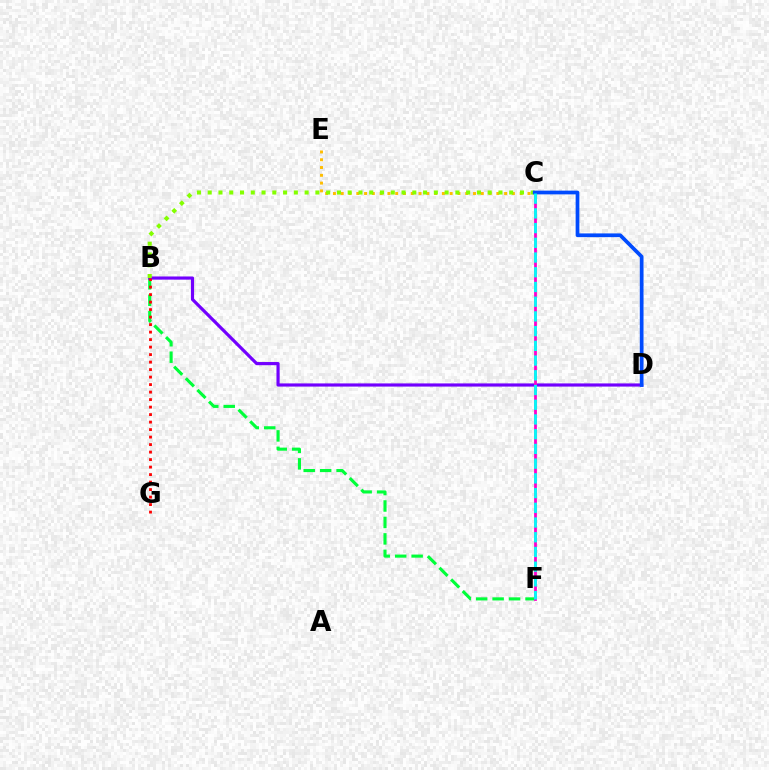{('B', 'F'): [{'color': '#00ff39', 'line_style': 'dashed', 'thickness': 2.23}], ('B', 'D'): [{'color': '#7200ff', 'line_style': 'solid', 'thickness': 2.28}], ('C', 'E'): [{'color': '#ffbd00', 'line_style': 'dotted', 'thickness': 2.11}], ('C', 'F'): [{'color': '#ff00cf', 'line_style': 'solid', 'thickness': 2.02}, {'color': '#00fff6', 'line_style': 'dashed', 'thickness': 2.0}], ('B', 'G'): [{'color': '#ff0000', 'line_style': 'dotted', 'thickness': 2.04}], ('B', 'C'): [{'color': '#84ff00', 'line_style': 'dotted', 'thickness': 2.93}], ('C', 'D'): [{'color': '#004bff', 'line_style': 'solid', 'thickness': 2.68}]}